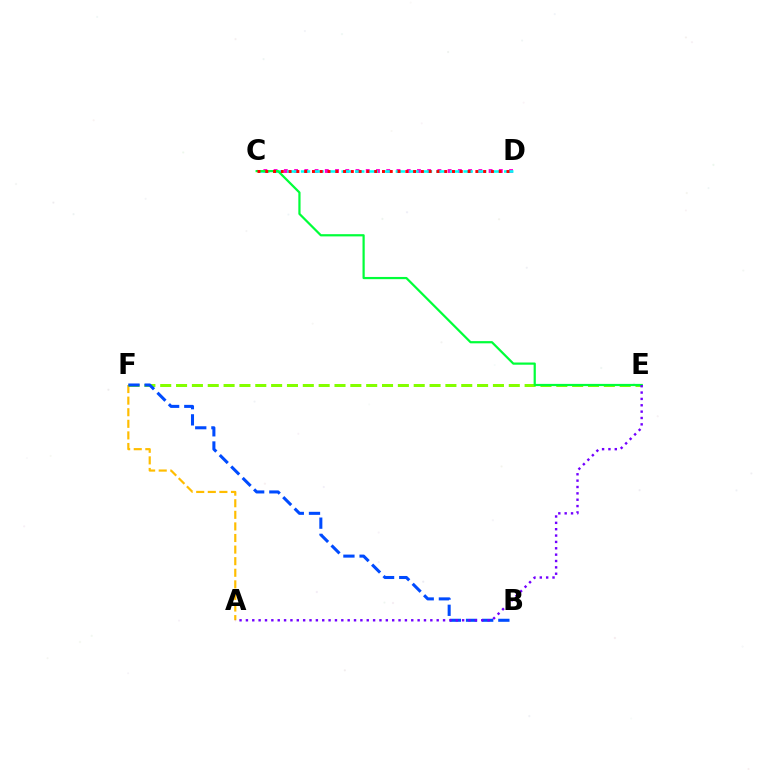{('A', 'F'): [{'color': '#ffbd00', 'line_style': 'dashed', 'thickness': 1.57}], ('E', 'F'): [{'color': '#84ff00', 'line_style': 'dashed', 'thickness': 2.15}], ('C', 'D'): [{'color': '#ff00cf', 'line_style': 'dotted', 'thickness': 2.78}, {'color': '#00fff6', 'line_style': 'dashed', 'thickness': 1.84}, {'color': '#ff0000', 'line_style': 'dotted', 'thickness': 2.11}], ('C', 'E'): [{'color': '#00ff39', 'line_style': 'solid', 'thickness': 1.6}], ('B', 'F'): [{'color': '#004bff', 'line_style': 'dashed', 'thickness': 2.2}], ('A', 'E'): [{'color': '#7200ff', 'line_style': 'dotted', 'thickness': 1.73}]}